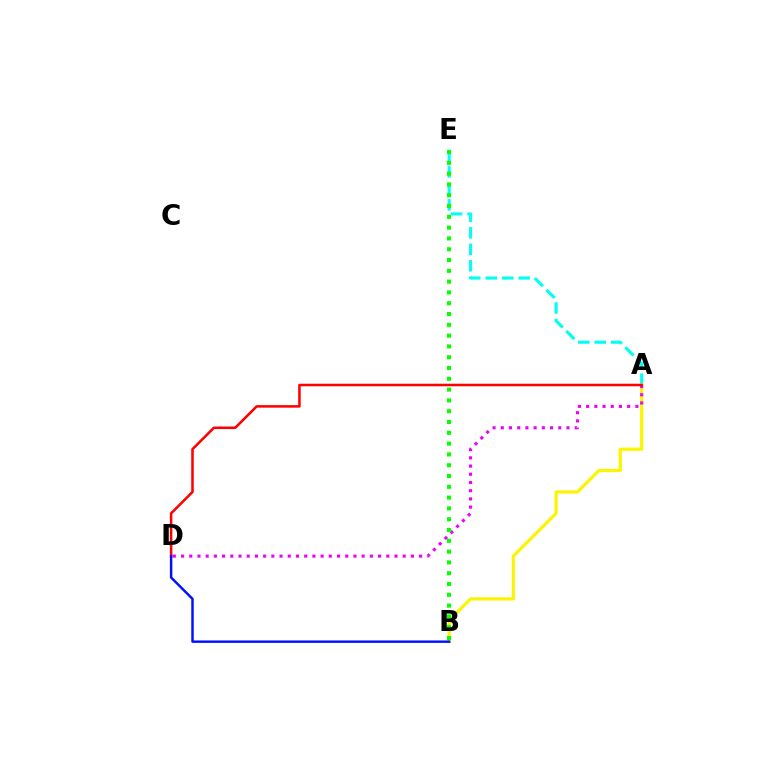{('A', 'E'): [{'color': '#00fff6', 'line_style': 'dashed', 'thickness': 2.24}], ('A', 'B'): [{'color': '#fcf500', 'line_style': 'solid', 'thickness': 2.3}], ('A', 'D'): [{'color': '#ee00ff', 'line_style': 'dotted', 'thickness': 2.23}, {'color': '#ff0000', 'line_style': 'solid', 'thickness': 1.83}], ('B', 'E'): [{'color': '#08ff00', 'line_style': 'dotted', 'thickness': 2.93}], ('B', 'D'): [{'color': '#0010ff', 'line_style': 'solid', 'thickness': 1.77}]}